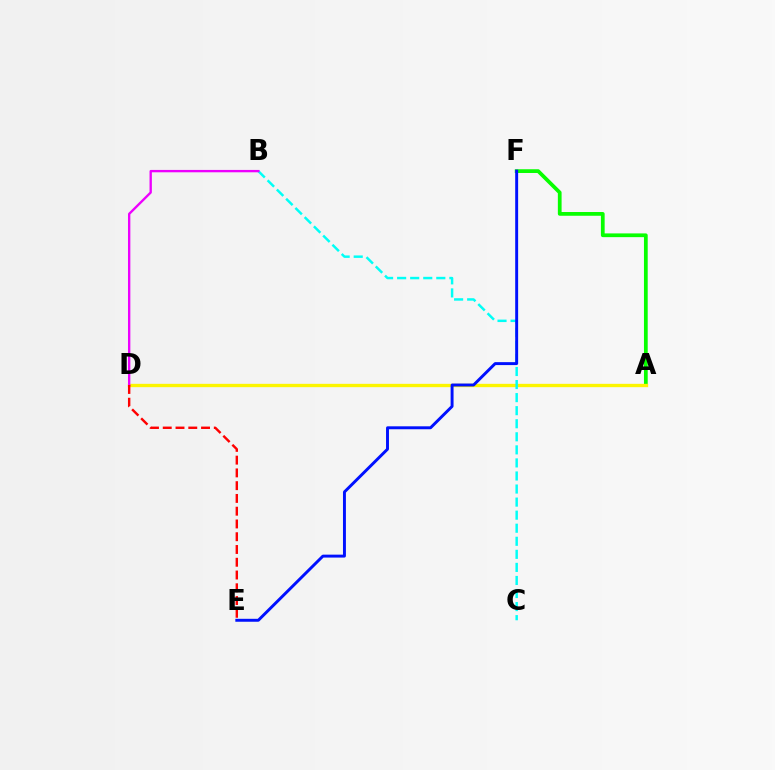{('A', 'F'): [{'color': '#08ff00', 'line_style': 'solid', 'thickness': 2.7}], ('A', 'D'): [{'color': '#fcf500', 'line_style': 'solid', 'thickness': 2.4}], ('B', 'C'): [{'color': '#00fff6', 'line_style': 'dashed', 'thickness': 1.77}], ('E', 'F'): [{'color': '#0010ff', 'line_style': 'solid', 'thickness': 2.11}], ('B', 'D'): [{'color': '#ee00ff', 'line_style': 'solid', 'thickness': 1.69}], ('D', 'E'): [{'color': '#ff0000', 'line_style': 'dashed', 'thickness': 1.73}]}